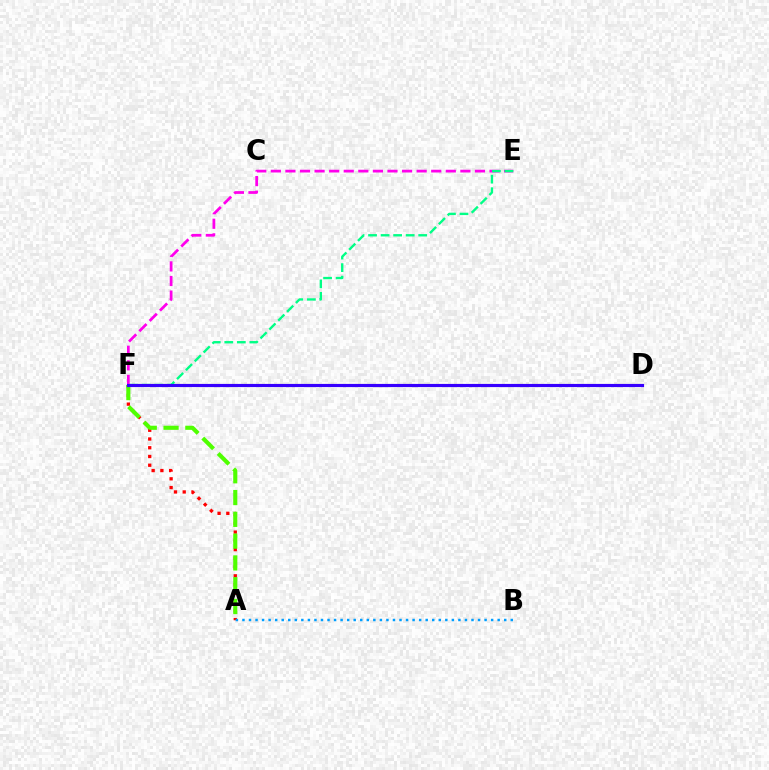{('E', 'F'): [{'color': '#ff00ed', 'line_style': 'dashed', 'thickness': 1.98}, {'color': '#00ff86', 'line_style': 'dashed', 'thickness': 1.7}], ('A', 'F'): [{'color': '#ff0000', 'line_style': 'dotted', 'thickness': 2.38}, {'color': '#4fff00', 'line_style': 'dashed', 'thickness': 2.96}], ('D', 'F'): [{'color': '#ffd500', 'line_style': 'dashed', 'thickness': 2.2}, {'color': '#3700ff', 'line_style': 'solid', 'thickness': 2.27}], ('A', 'B'): [{'color': '#009eff', 'line_style': 'dotted', 'thickness': 1.78}]}